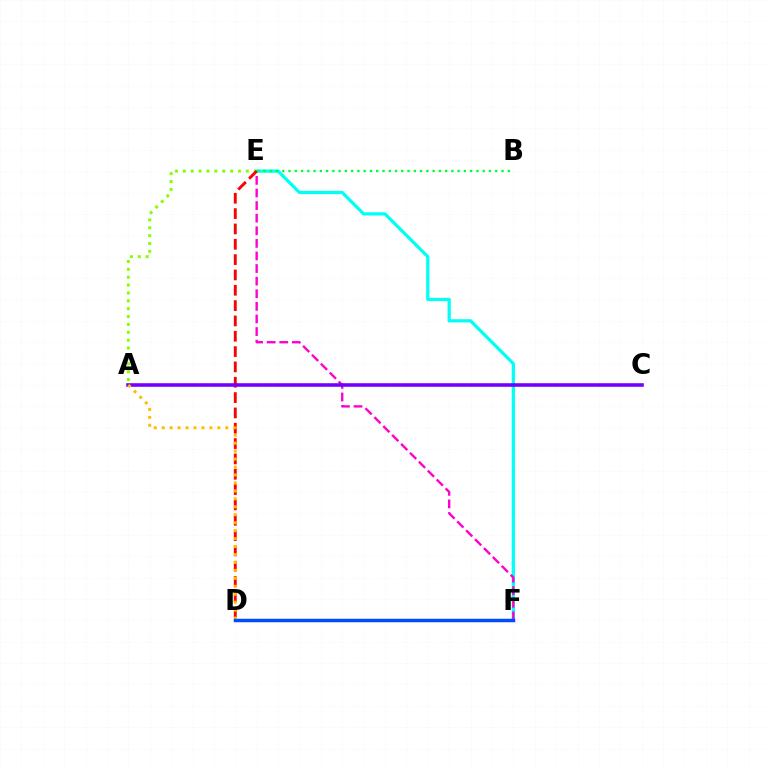{('A', 'E'): [{'color': '#84ff00', 'line_style': 'dotted', 'thickness': 2.14}], ('E', 'F'): [{'color': '#00fff6', 'line_style': 'solid', 'thickness': 2.33}, {'color': '#ff00cf', 'line_style': 'dashed', 'thickness': 1.71}], ('D', 'E'): [{'color': '#ff0000', 'line_style': 'dashed', 'thickness': 2.08}], ('A', 'C'): [{'color': '#7200ff', 'line_style': 'solid', 'thickness': 2.57}], ('A', 'D'): [{'color': '#ffbd00', 'line_style': 'dotted', 'thickness': 2.16}], ('D', 'F'): [{'color': '#004bff', 'line_style': 'solid', 'thickness': 2.51}], ('B', 'E'): [{'color': '#00ff39', 'line_style': 'dotted', 'thickness': 1.7}]}